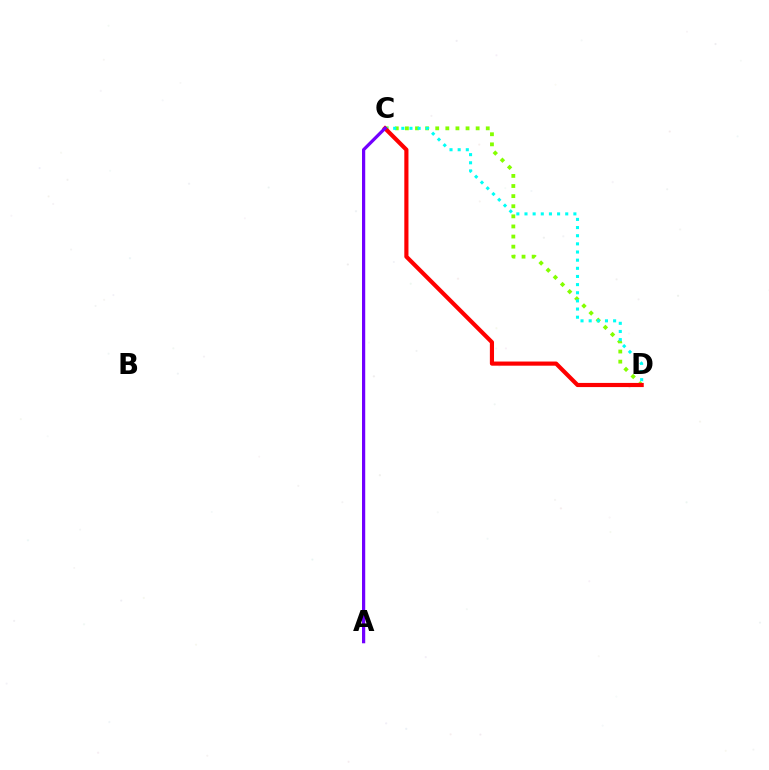{('C', 'D'): [{'color': '#84ff00', 'line_style': 'dotted', 'thickness': 2.75}, {'color': '#00fff6', 'line_style': 'dotted', 'thickness': 2.21}, {'color': '#ff0000', 'line_style': 'solid', 'thickness': 2.99}], ('A', 'C'): [{'color': '#7200ff', 'line_style': 'solid', 'thickness': 2.32}]}